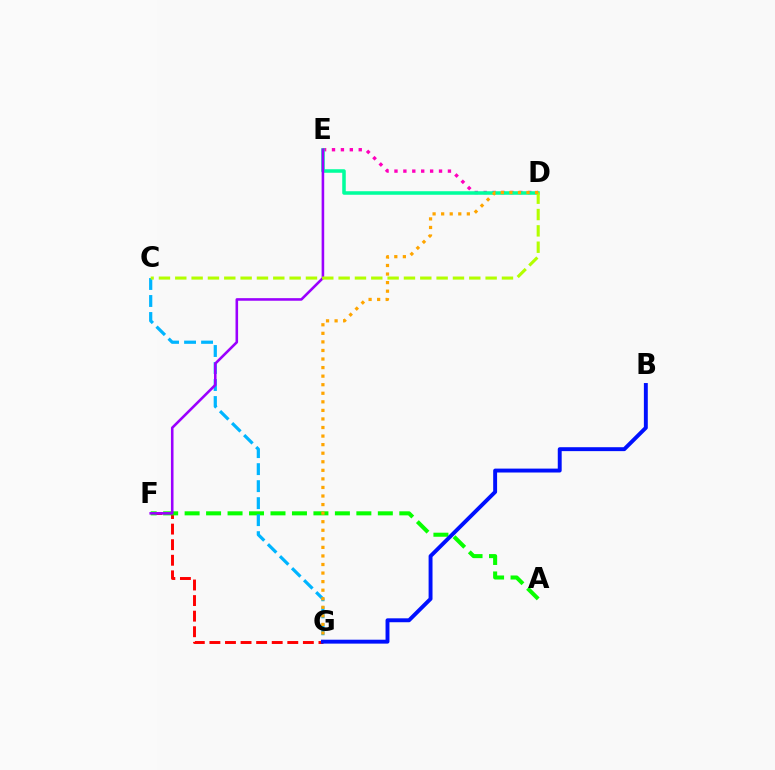{('D', 'E'): [{'color': '#ff00bd', 'line_style': 'dotted', 'thickness': 2.42}, {'color': '#00ff9d', 'line_style': 'solid', 'thickness': 2.54}], ('F', 'G'): [{'color': '#ff0000', 'line_style': 'dashed', 'thickness': 2.12}], ('A', 'F'): [{'color': '#08ff00', 'line_style': 'dashed', 'thickness': 2.92}], ('C', 'G'): [{'color': '#00b5ff', 'line_style': 'dashed', 'thickness': 2.31}], ('E', 'F'): [{'color': '#9b00ff', 'line_style': 'solid', 'thickness': 1.86}], ('C', 'D'): [{'color': '#b3ff00', 'line_style': 'dashed', 'thickness': 2.22}], ('D', 'G'): [{'color': '#ffa500', 'line_style': 'dotted', 'thickness': 2.33}], ('B', 'G'): [{'color': '#0010ff', 'line_style': 'solid', 'thickness': 2.82}]}